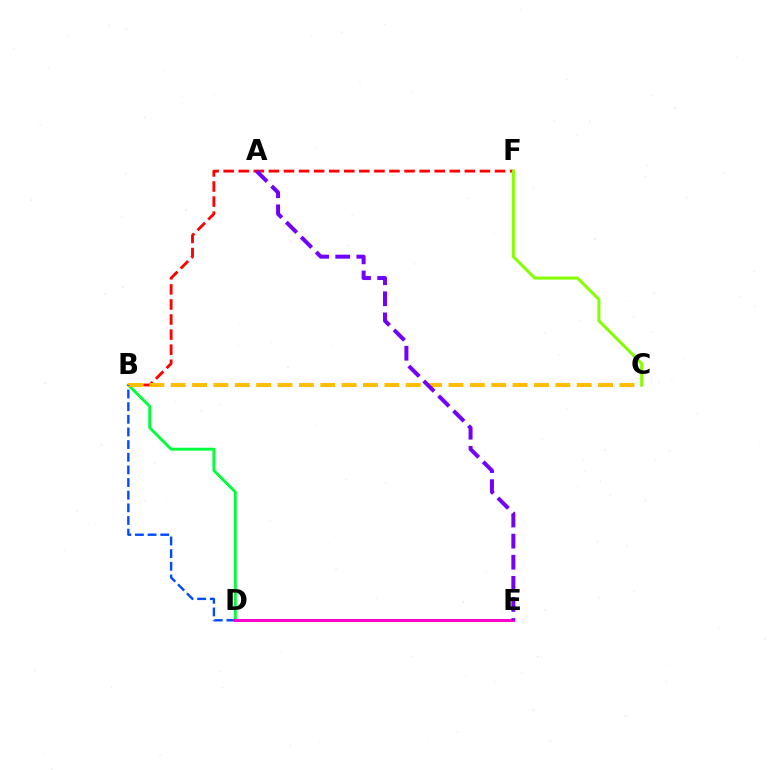{('B', 'D'): [{'color': '#00ff39', 'line_style': 'solid', 'thickness': 2.09}, {'color': '#004bff', 'line_style': 'dashed', 'thickness': 1.72}], ('B', 'F'): [{'color': '#ff0000', 'line_style': 'dashed', 'thickness': 2.05}], ('B', 'C'): [{'color': '#ffbd00', 'line_style': 'dashed', 'thickness': 2.9}], ('C', 'F'): [{'color': '#84ff00', 'line_style': 'solid', 'thickness': 2.18}], ('D', 'E'): [{'color': '#00fff6', 'line_style': 'dotted', 'thickness': 1.97}, {'color': '#ff00cf', 'line_style': 'solid', 'thickness': 2.17}], ('A', 'E'): [{'color': '#7200ff', 'line_style': 'dashed', 'thickness': 2.87}]}